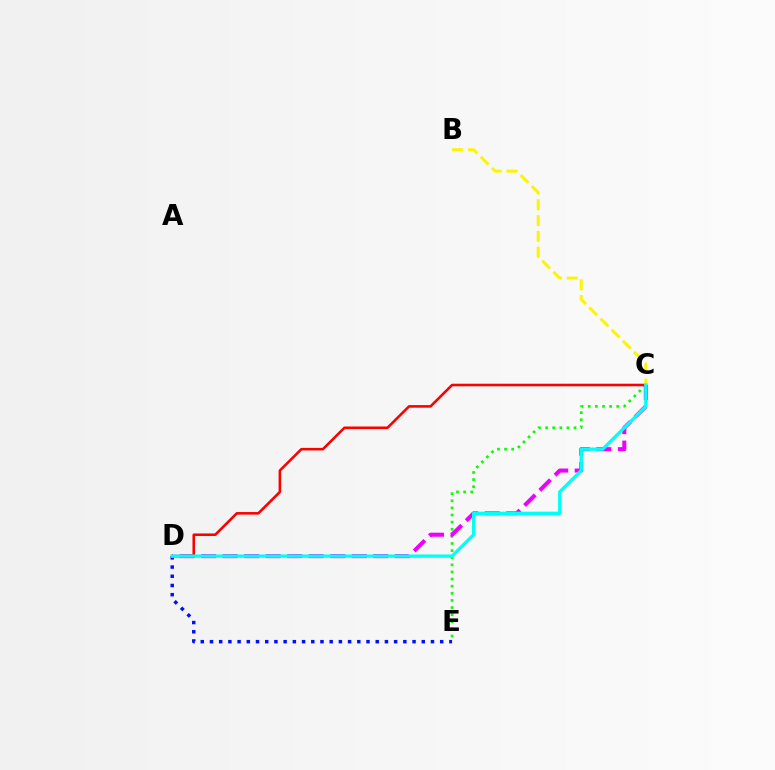{('C', 'E'): [{'color': '#08ff00', 'line_style': 'dotted', 'thickness': 1.93}], ('D', 'E'): [{'color': '#0010ff', 'line_style': 'dotted', 'thickness': 2.5}], ('C', 'D'): [{'color': '#ee00ff', 'line_style': 'dashed', 'thickness': 2.92}, {'color': '#ff0000', 'line_style': 'solid', 'thickness': 1.86}, {'color': '#00fff6', 'line_style': 'solid', 'thickness': 2.38}], ('B', 'C'): [{'color': '#fcf500', 'line_style': 'dashed', 'thickness': 2.14}]}